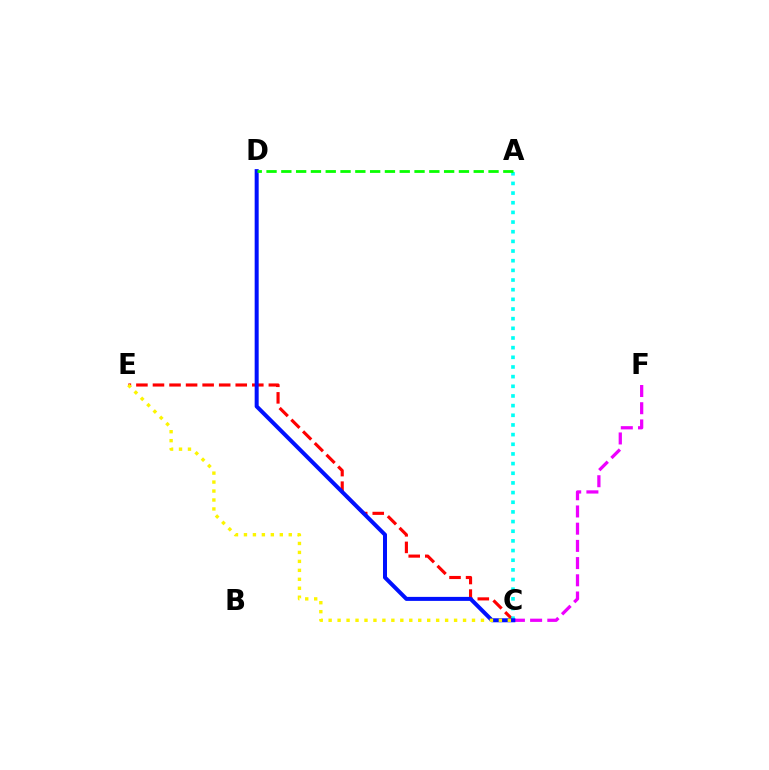{('C', 'F'): [{'color': '#ee00ff', 'line_style': 'dashed', 'thickness': 2.34}], ('C', 'E'): [{'color': '#ff0000', 'line_style': 'dashed', 'thickness': 2.25}, {'color': '#fcf500', 'line_style': 'dotted', 'thickness': 2.43}], ('A', 'C'): [{'color': '#00fff6', 'line_style': 'dotted', 'thickness': 2.63}], ('C', 'D'): [{'color': '#0010ff', 'line_style': 'solid', 'thickness': 2.88}], ('A', 'D'): [{'color': '#08ff00', 'line_style': 'dashed', 'thickness': 2.01}]}